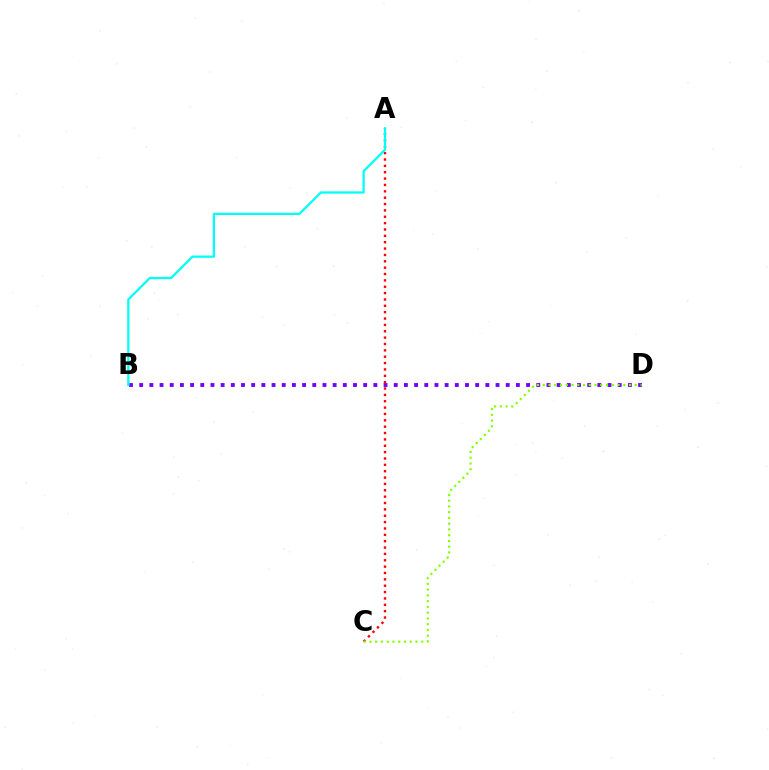{('B', 'D'): [{'color': '#7200ff', 'line_style': 'dotted', 'thickness': 2.77}], ('A', 'C'): [{'color': '#ff0000', 'line_style': 'dotted', 'thickness': 1.73}], ('A', 'B'): [{'color': '#00fff6', 'line_style': 'solid', 'thickness': 1.62}], ('C', 'D'): [{'color': '#84ff00', 'line_style': 'dotted', 'thickness': 1.56}]}